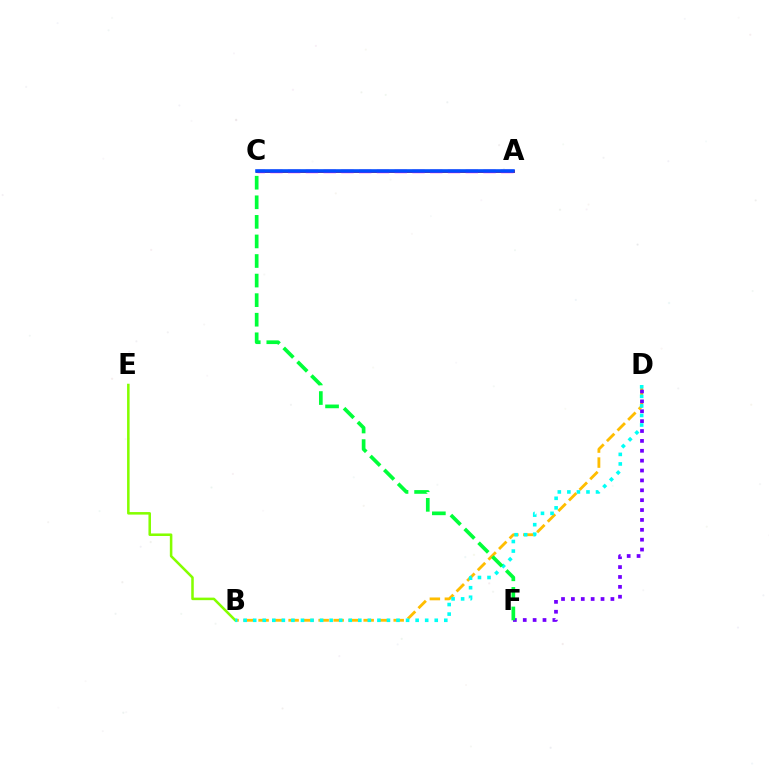{('B', 'D'): [{'color': '#ffbd00', 'line_style': 'dashed', 'thickness': 2.04}, {'color': '#00fff6', 'line_style': 'dotted', 'thickness': 2.6}], ('A', 'C'): [{'color': '#ff0000', 'line_style': 'solid', 'thickness': 2.09}, {'color': '#ff00cf', 'line_style': 'dashed', 'thickness': 2.41}, {'color': '#004bff', 'line_style': 'solid', 'thickness': 2.58}], ('D', 'F'): [{'color': '#7200ff', 'line_style': 'dotted', 'thickness': 2.68}], ('B', 'E'): [{'color': '#84ff00', 'line_style': 'solid', 'thickness': 1.83}], ('C', 'F'): [{'color': '#00ff39', 'line_style': 'dashed', 'thickness': 2.66}]}